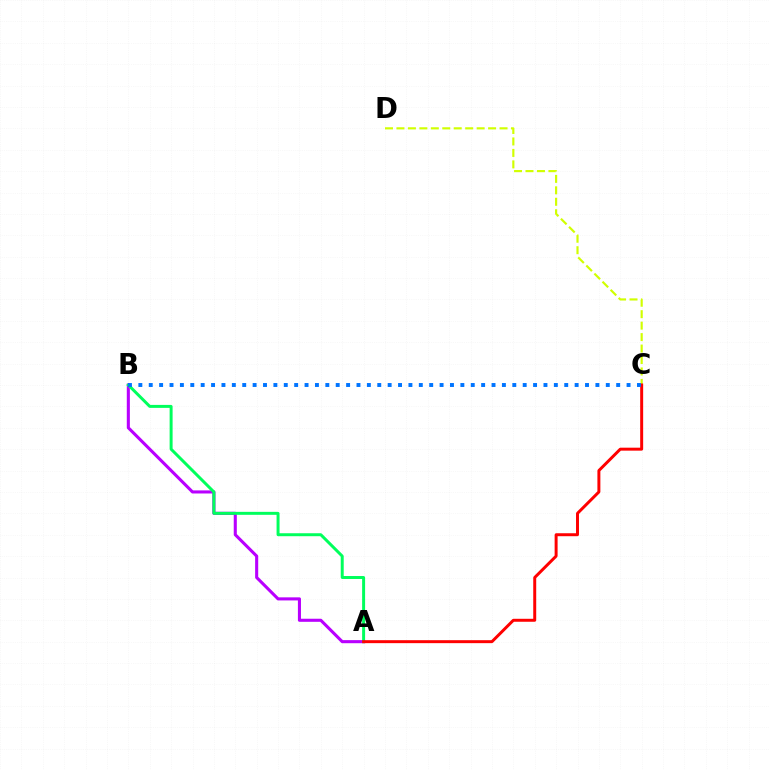{('A', 'B'): [{'color': '#b900ff', 'line_style': 'solid', 'thickness': 2.22}, {'color': '#00ff5c', 'line_style': 'solid', 'thickness': 2.14}], ('C', 'D'): [{'color': '#d1ff00', 'line_style': 'dashed', 'thickness': 1.56}], ('A', 'C'): [{'color': '#ff0000', 'line_style': 'solid', 'thickness': 2.14}], ('B', 'C'): [{'color': '#0074ff', 'line_style': 'dotted', 'thickness': 2.82}]}